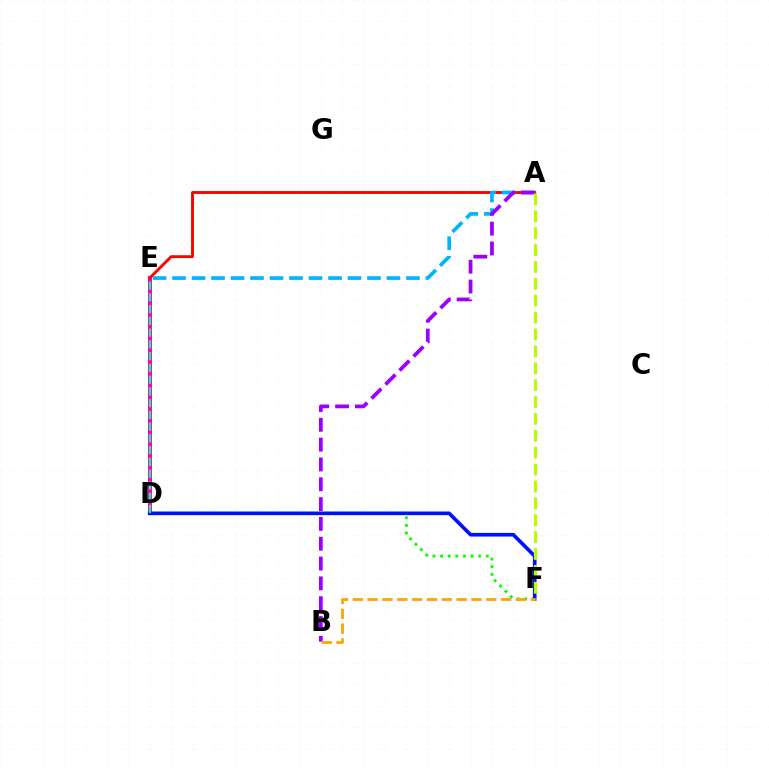{('D', 'E'): [{'color': '#ff00bd', 'line_style': 'solid', 'thickness': 2.9}, {'color': '#00ff9d', 'line_style': 'dashed', 'thickness': 1.6}], ('A', 'E'): [{'color': '#ff0000', 'line_style': 'solid', 'thickness': 2.07}, {'color': '#00b5ff', 'line_style': 'dashed', 'thickness': 2.65}], ('D', 'F'): [{'color': '#08ff00', 'line_style': 'dotted', 'thickness': 2.07}, {'color': '#0010ff', 'line_style': 'solid', 'thickness': 2.63}], ('A', 'B'): [{'color': '#9b00ff', 'line_style': 'dashed', 'thickness': 2.69}], ('A', 'F'): [{'color': '#b3ff00', 'line_style': 'dashed', 'thickness': 2.29}], ('B', 'F'): [{'color': '#ffa500', 'line_style': 'dashed', 'thickness': 2.01}]}